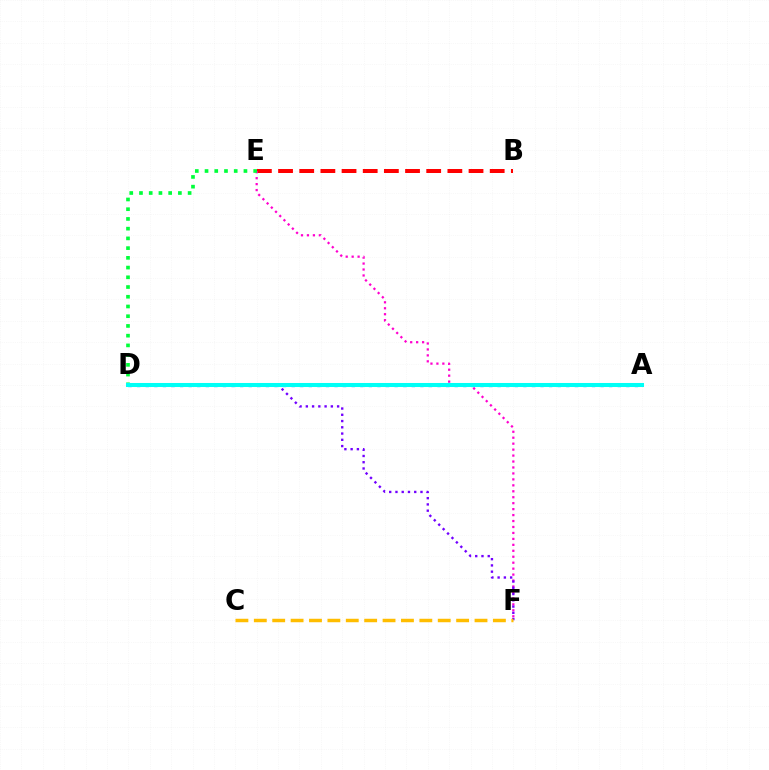{('A', 'D'): [{'color': '#84ff00', 'line_style': 'solid', 'thickness': 1.91}, {'color': '#004bff', 'line_style': 'dotted', 'thickness': 2.33}, {'color': '#00fff6', 'line_style': 'solid', 'thickness': 2.91}], ('B', 'E'): [{'color': '#ff0000', 'line_style': 'dashed', 'thickness': 2.88}], ('E', 'F'): [{'color': '#ff00cf', 'line_style': 'dotted', 'thickness': 1.62}], ('D', 'E'): [{'color': '#00ff39', 'line_style': 'dotted', 'thickness': 2.64}], ('D', 'F'): [{'color': '#7200ff', 'line_style': 'dotted', 'thickness': 1.7}], ('C', 'F'): [{'color': '#ffbd00', 'line_style': 'dashed', 'thickness': 2.5}]}